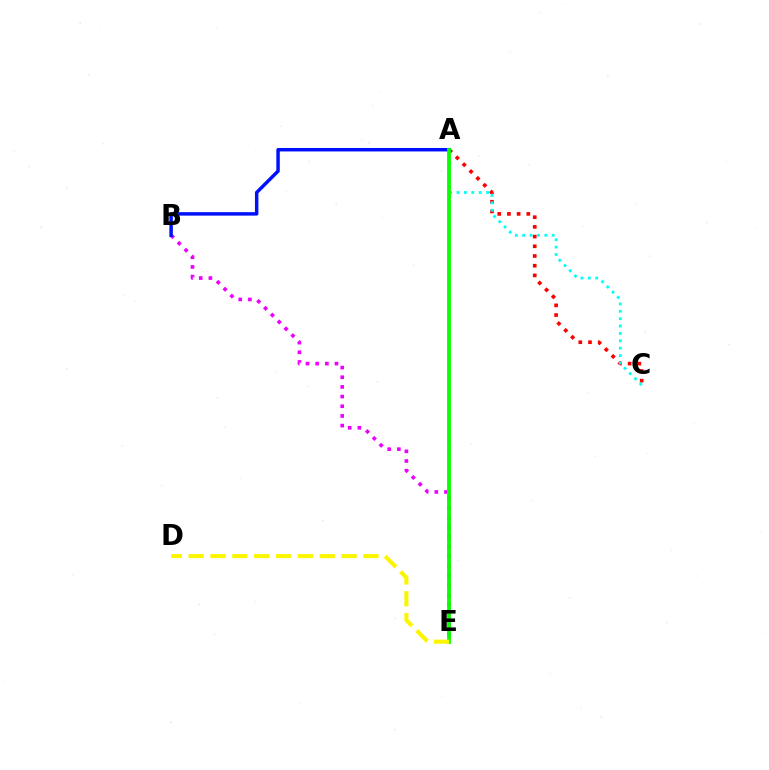{('B', 'E'): [{'color': '#ee00ff', 'line_style': 'dotted', 'thickness': 2.63}], ('A', 'C'): [{'color': '#ff0000', 'line_style': 'dotted', 'thickness': 2.64}, {'color': '#00fff6', 'line_style': 'dotted', 'thickness': 2.0}], ('A', 'B'): [{'color': '#0010ff', 'line_style': 'solid', 'thickness': 2.49}], ('A', 'E'): [{'color': '#08ff00', 'line_style': 'solid', 'thickness': 2.73}], ('D', 'E'): [{'color': '#fcf500', 'line_style': 'dashed', 'thickness': 2.97}]}